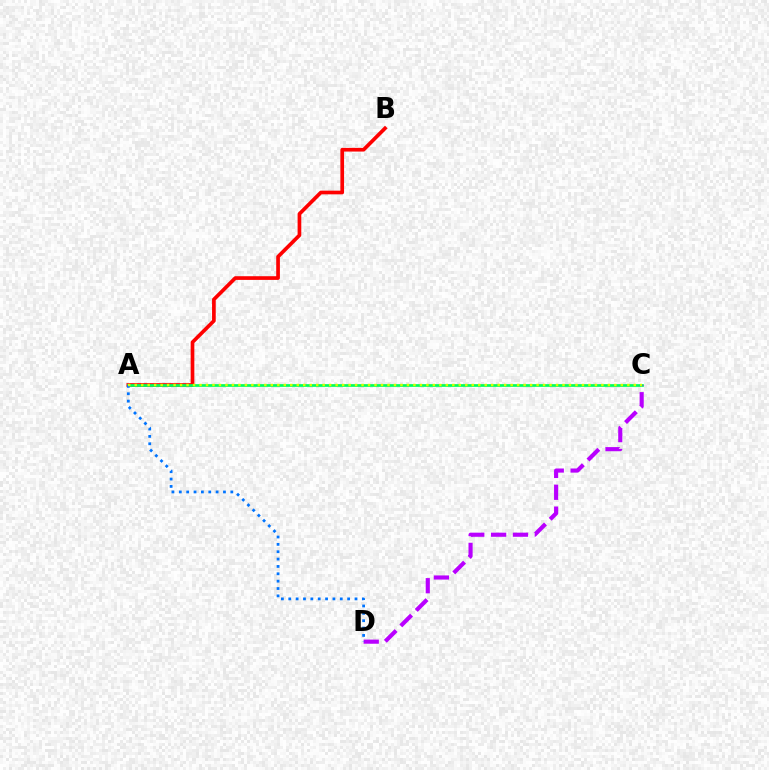{('A', 'B'): [{'color': '#ff0000', 'line_style': 'solid', 'thickness': 2.65}], ('A', 'C'): [{'color': '#00ff5c', 'line_style': 'solid', 'thickness': 1.95}, {'color': '#d1ff00', 'line_style': 'dotted', 'thickness': 1.76}], ('C', 'D'): [{'color': '#b900ff', 'line_style': 'dashed', 'thickness': 2.97}], ('A', 'D'): [{'color': '#0074ff', 'line_style': 'dotted', 'thickness': 2.0}]}